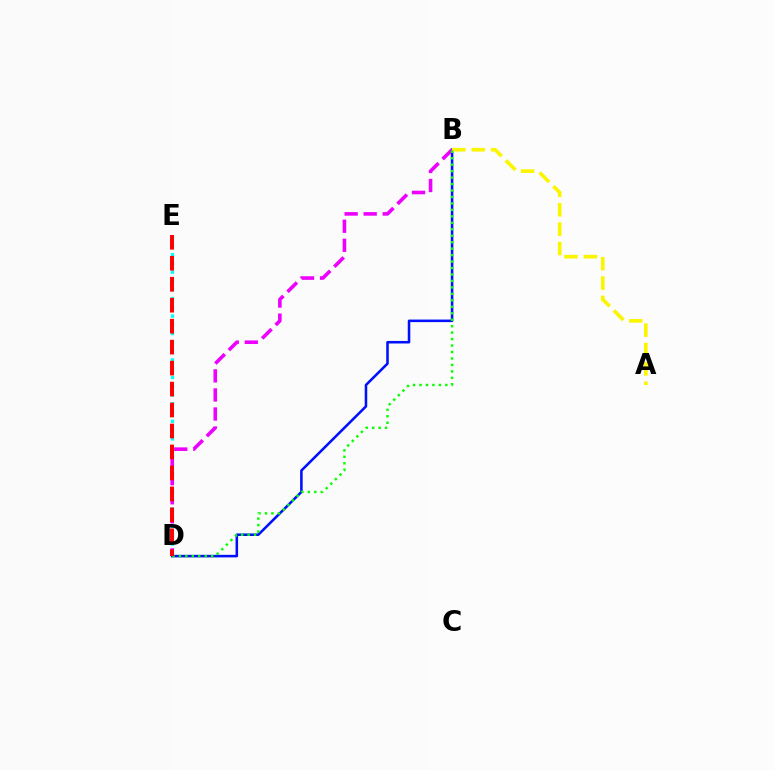{('D', 'E'): [{'color': '#00fff6', 'line_style': 'dotted', 'thickness': 2.38}, {'color': '#ff0000', 'line_style': 'dashed', 'thickness': 2.85}], ('B', 'D'): [{'color': '#0010ff', 'line_style': 'solid', 'thickness': 1.84}, {'color': '#ee00ff', 'line_style': 'dashed', 'thickness': 2.59}, {'color': '#08ff00', 'line_style': 'dotted', 'thickness': 1.76}], ('A', 'B'): [{'color': '#fcf500', 'line_style': 'dashed', 'thickness': 2.63}]}